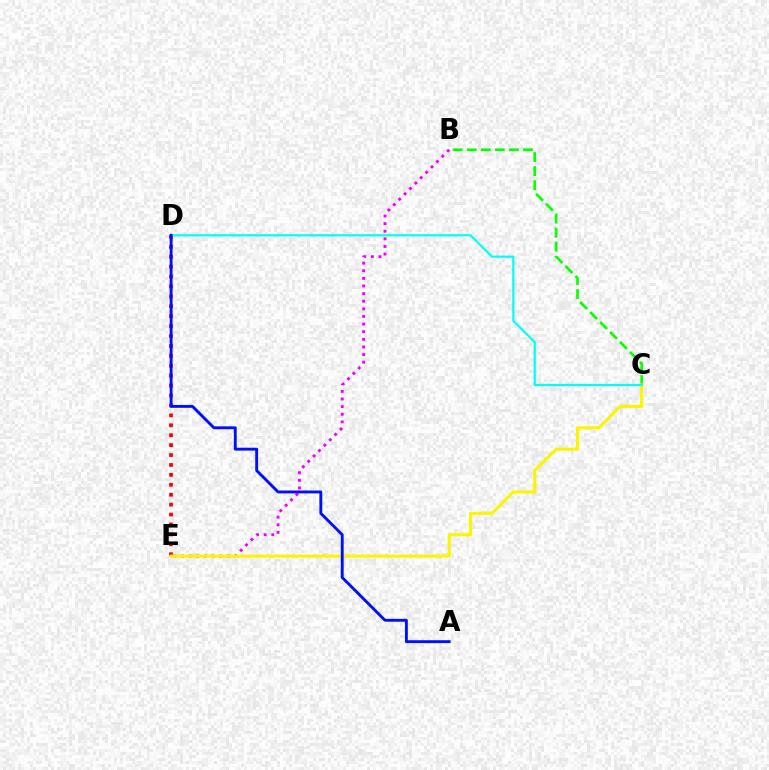{('B', 'E'): [{'color': '#ee00ff', 'line_style': 'dotted', 'thickness': 2.07}], ('B', 'C'): [{'color': '#08ff00', 'line_style': 'dashed', 'thickness': 1.91}], ('D', 'E'): [{'color': '#ff0000', 'line_style': 'dotted', 'thickness': 2.69}], ('C', 'E'): [{'color': '#fcf500', 'line_style': 'solid', 'thickness': 2.24}], ('C', 'D'): [{'color': '#00fff6', 'line_style': 'solid', 'thickness': 1.57}], ('A', 'D'): [{'color': '#0010ff', 'line_style': 'solid', 'thickness': 2.08}]}